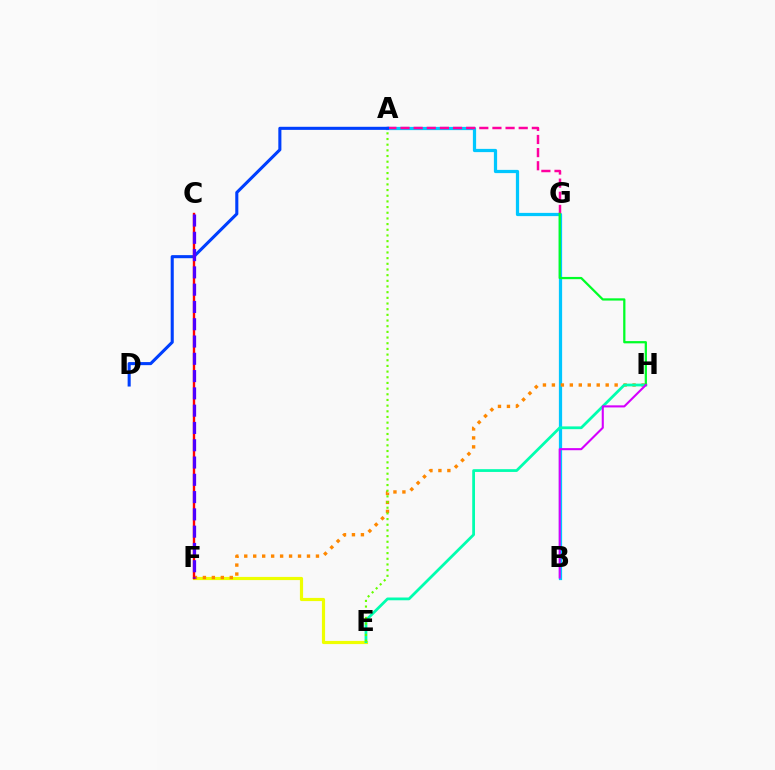{('A', 'B'): [{'color': '#00c7ff', 'line_style': 'solid', 'thickness': 2.33}], ('E', 'F'): [{'color': '#eeff00', 'line_style': 'solid', 'thickness': 2.29}], ('F', 'H'): [{'color': '#ff8800', 'line_style': 'dotted', 'thickness': 2.44}], ('E', 'H'): [{'color': '#00ffaf', 'line_style': 'solid', 'thickness': 1.99}], ('A', 'E'): [{'color': '#66ff00', 'line_style': 'dotted', 'thickness': 1.54}], ('A', 'G'): [{'color': '#ff00a0', 'line_style': 'dashed', 'thickness': 1.78}], ('A', 'D'): [{'color': '#003fff', 'line_style': 'solid', 'thickness': 2.22}], ('G', 'H'): [{'color': '#00ff27', 'line_style': 'solid', 'thickness': 1.62}], ('C', 'F'): [{'color': '#ff0000', 'line_style': 'solid', 'thickness': 1.71}, {'color': '#4f00ff', 'line_style': 'dashed', 'thickness': 2.35}], ('B', 'H'): [{'color': '#d600ff', 'line_style': 'solid', 'thickness': 1.51}]}